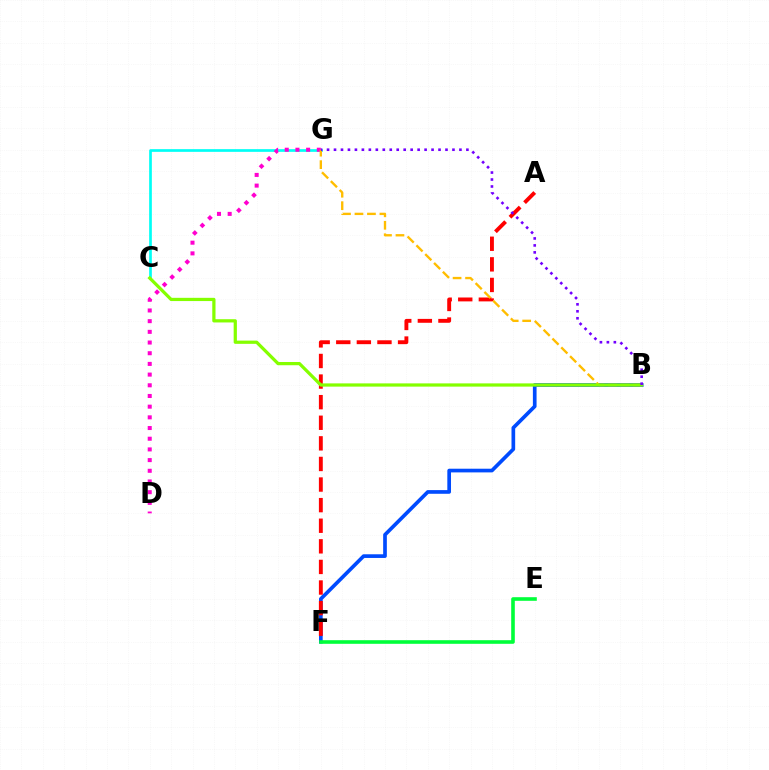{('C', 'G'): [{'color': '#00fff6', 'line_style': 'solid', 'thickness': 1.94}], ('B', 'F'): [{'color': '#004bff', 'line_style': 'solid', 'thickness': 2.65}], ('A', 'F'): [{'color': '#ff0000', 'line_style': 'dashed', 'thickness': 2.8}], ('D', 'G'): [{'color': '#ff00cf', 'line_style': 'dotted', 'thickness': 2.9}], ('B', 'G'): [{'color': '#ffbd00', 'line_style': 'dashed', 'thickness': 1.69}, {'color': '#7200ff', 'line_style': 'dotted', 'thickness': 1.89}], ('B', 'C'): [{'color': '#84ff00', 'line_style': 'solid', 'thickness': 2.33}], ('E', 'F'): [{'color': '#00ff39', 'line_style': 'solid', 'thickness': 2.6}]}